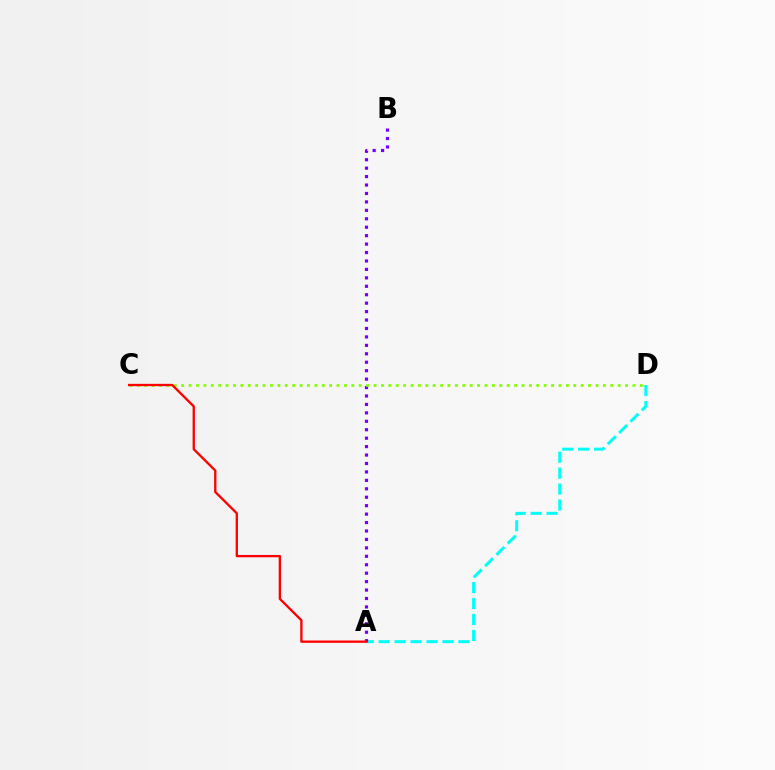{('A', 'D'): [{'color': '#00fff6', 'line_style': 'dashed', 'thickness': 2.17}], ('A', 'B'): [{'color': '#7200ff', 'line_style': 'dotted', 'thickness': 2.29}], ('C', 'D'): [{'color': '#84ff00', 'line_style': 'dotted', 'thickness': 2.01}], ('A', 'C'): [{'color': '#ff0000', 'line_style': 'solid', 'thickness': 1.67}]}